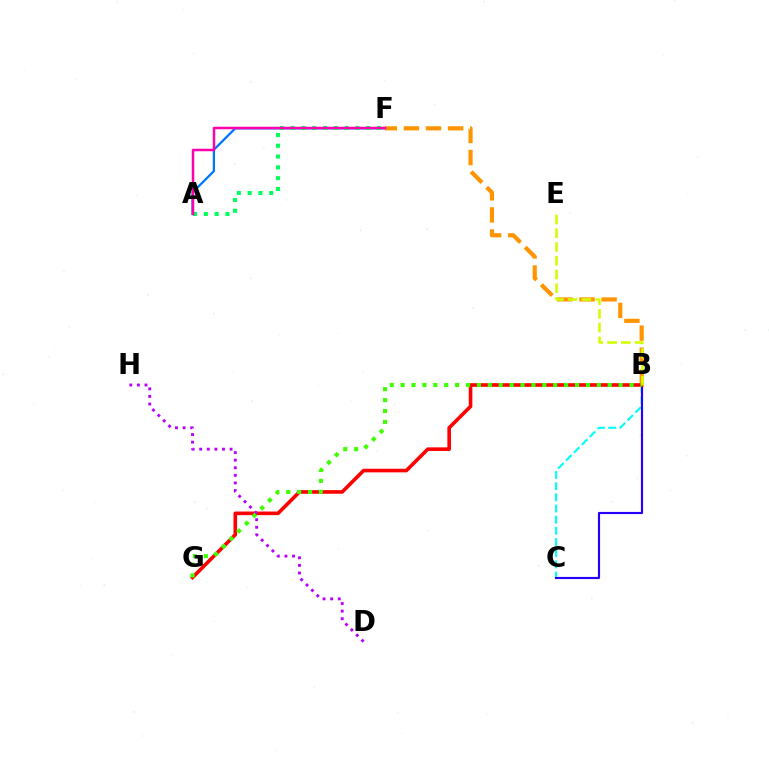{('B', 'C'): [{'color': '#00fff6', 'line_style': 'dashed', 'thickness': 1.52}, {'color': '#2500ff', 'line_style': 'solid', 'thickness': 1.55}], ('A', 'F'): [{'color': '#0074ff', 'line_style': 'solid', 'thickness': 1.62}, {'color': '#00ff5c', 'line_style': 'dotted', 'thickness': 2.93}, {'color': '#ff00ac', 'line_style': 'solid', 'thickness': 1.79}], ('B', 'F'): [{'color': '#ff9400', 'line_style': 'dashed', 'thickness': 3.0}], ('B', 'G'): [{'color': '#ff0000', 'line_style': 'solid', 'thickness': 2.6}, {'color': '#3dff00', 'line_style': 'dotted', 'thickness': 2.96}], ('D', 'H'): [{'color': '#b900ff', 'line_style': 'dotted', 'thickness': 2.06}], ('B', 'E'): [{'color': '#d1ff00', 'line_style': 'dashed', 'thickness': 1.87}]}